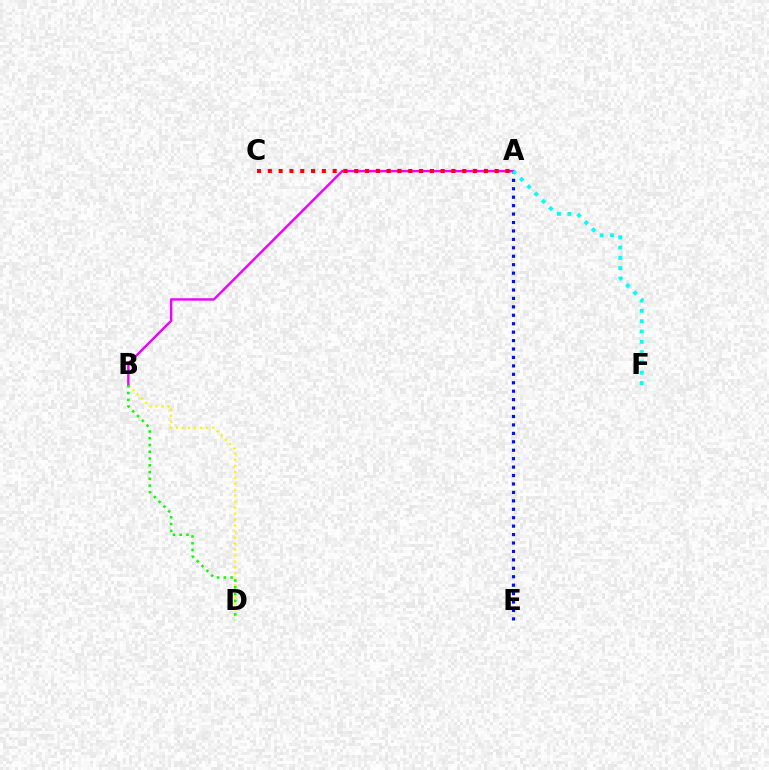{('A', 'E'): [{'color': '#0010ff', 'line_style': 'dotted', 'thickness': 2.29}], ('B', 'D'): [{'color': '#fcf500', 'line_style': 'dotted', 'thickness': 1.63}, {'color': '#08ff00', 'line_style': 'dotted', 'thickness': 1.84}], ('A', 'B'): [{'color': '#ee00ff', 'line_style': 'solid', 'thickness': 1.74}], ('A', 'C'): [{'color': '#ff0000', 'line_style': 'dotted', 'thickness': 2.93}], ('A', 'F'): [{'color': '#00fff6', 'line_style': 'dotted', 'thickness': 2.8}]}